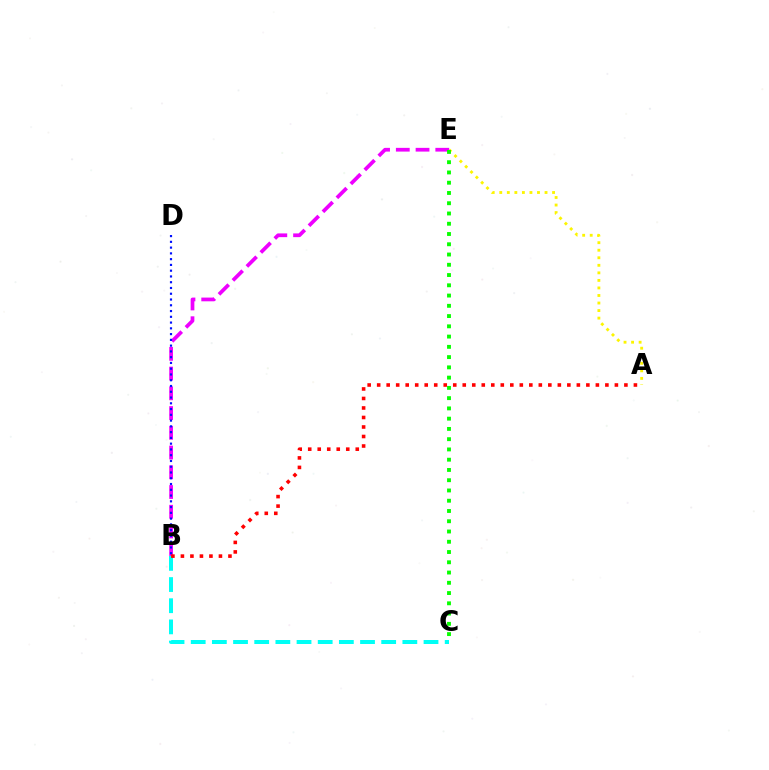{('A', 'E'): [{'color': '#fcf500', 'line_style': 'dotted', 'thickness': 2.05}], ('B', 'E'): [{'color': '#ee00ff', 'line_style': 'dashed', 'thickness': 2.68}], ('B', 'C'): [{'color': '#00fff6', 'line_style': 'dashed', 'thickness': 2.88}], ('B', 'D'): [{'color': '#0010ff', 'line_style': 'dotted', 'thickness': 1.57}], ('A', 'B'): [{'color': '#ff0000', 'line_style': 'dotted', 'thickness': 2.58}], ('C', 'E'): [{'color': '#08ff00', 'line_style': 'dotted', 'thickness': 2.79}]}